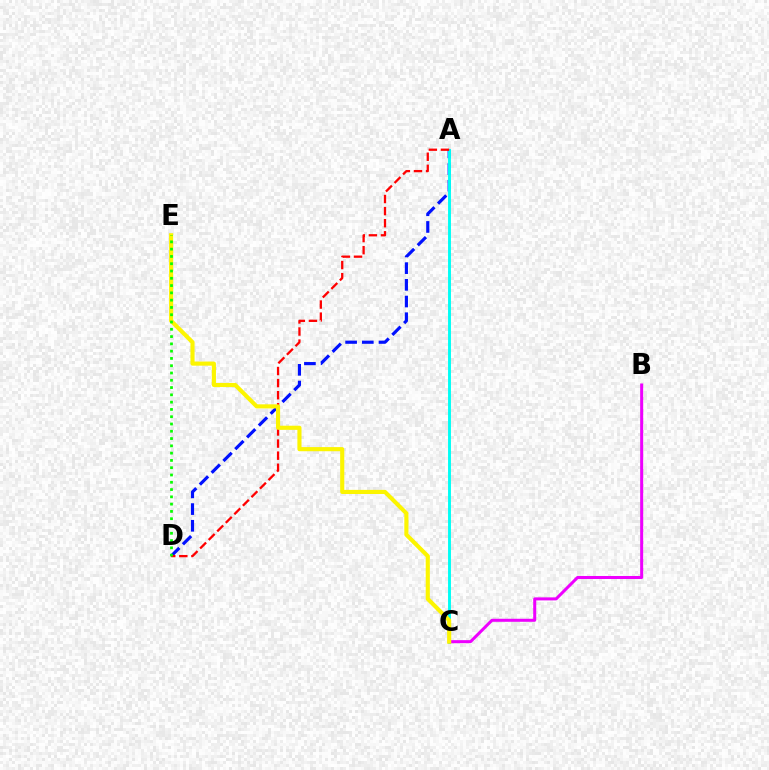{('A', 'D'): [{'color': '#0010ff', 'line_style': 'dashed', 'thickness': 2.27}, {'color': '#ff0000', 'line_style': 'dashed', 'thickness': 1.64}], ('A', 'C'): [{'color': '#00fff6', 'line_style': 'solid', 'thickness': 2.1}], ('B', 'C'): [{'color': '#ee00ff', 'line_style': 'solid', 'thickness': 2.17}], ('C', 'E'): [{'color': '#fcf500', 'line_style': 'solid', 'thickness': 2.97}], ('D', 'E'): [{'color': '#08ff00', 'line_style': 'dotted', 'thickness': 1.98}]}